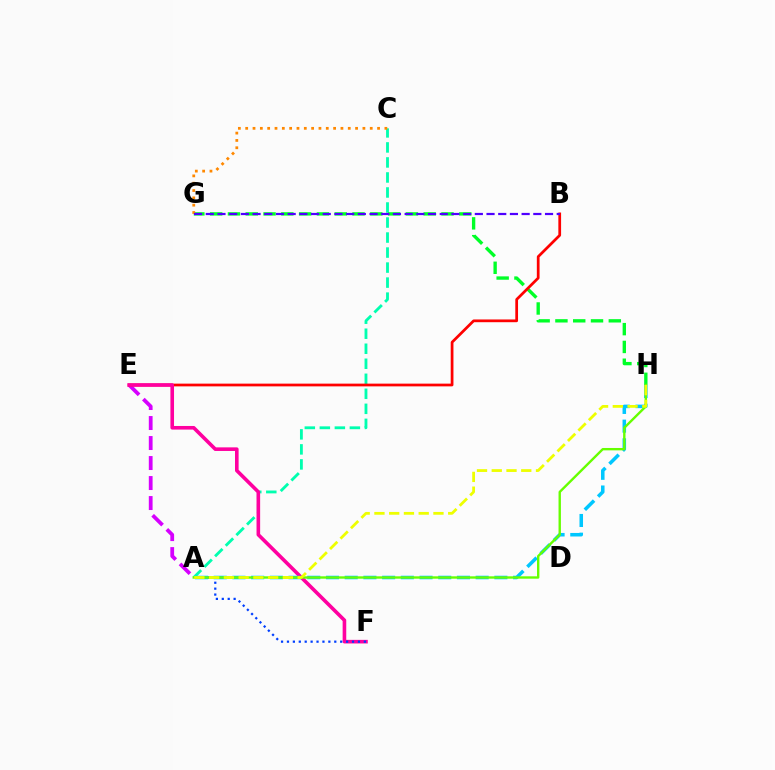{('A', 'C'): [{'color': '#00ffaf', 'line_style': 'dashed', 'thickness': 2.04}], ('G', 'H'): [{'color': '#00ff27', 'line_style': 'dashed', 'thickness': 2.42}], ('A', 'E'): [{'color': '#d600ff', 'line_style': 'dashed', 'thickness': 2.72}], ('B', 'E'): [{'color': '#ff0000', 'line_style': 'solid', 'thickness': 1.97}], ('E', 'F'): [{'color': '#ff00a0', 'line_style': 'solid', 'thickness': 2.6}], ('C', 'G'): [{'color': '#ff8800', 'line_style': 'dotted', 'thickness': 1.99}], ('A', 'F'): [{'color': '#003fff', 'line_style': 'dotted', 'thickness': 1.61}], ('A', 'H'): [{'color': '#00c7ff', 'line_style': 'dashed', 'thickness': 2.54}, {'color': '#66ff00', 'line_style': 'solid', 'thickness': 1.71}, {'color': '#eeff00', 'line_style': 'dashed', 'thickness': 2.0}], ('B', 'G'): [{'color': '#4f00ff', 'line_style': 'dashed', 'thickness': 1.59}]}